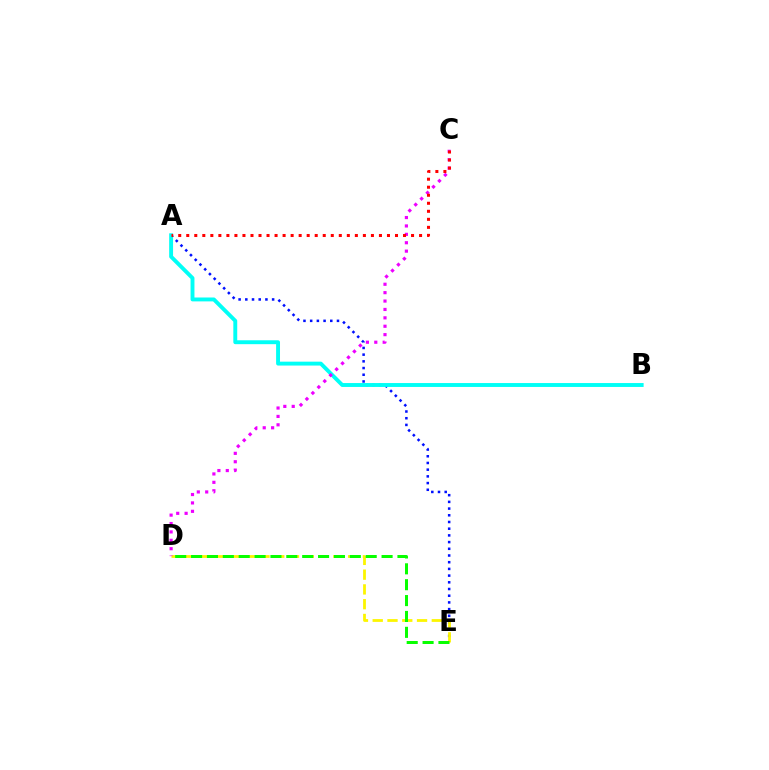{('A', 'E'): [{'color': '#0010ff', 'line_style': 'dotted', 'thickness': 1.82}], ('D', 'E'): [{'color': '#fcf500', 'line_style': 'dashed', 'thickness': 2.01}, {'color': '#08ff00', 'line_style': 'dashed', 'thickness': 2.16}], ('A', 'B'): [{'color': '#00fff6', 'line_style': 'solid', 'thickness': 2.81}], ('C', 'D'): [{'color': '#ee00ff', 'line_style': 'dotted', 'thickness': 2.28}], ('A', 'C'): [{'color': '#ff0000', 'line_style': 'dotted', 'thickness': 2.18}]}